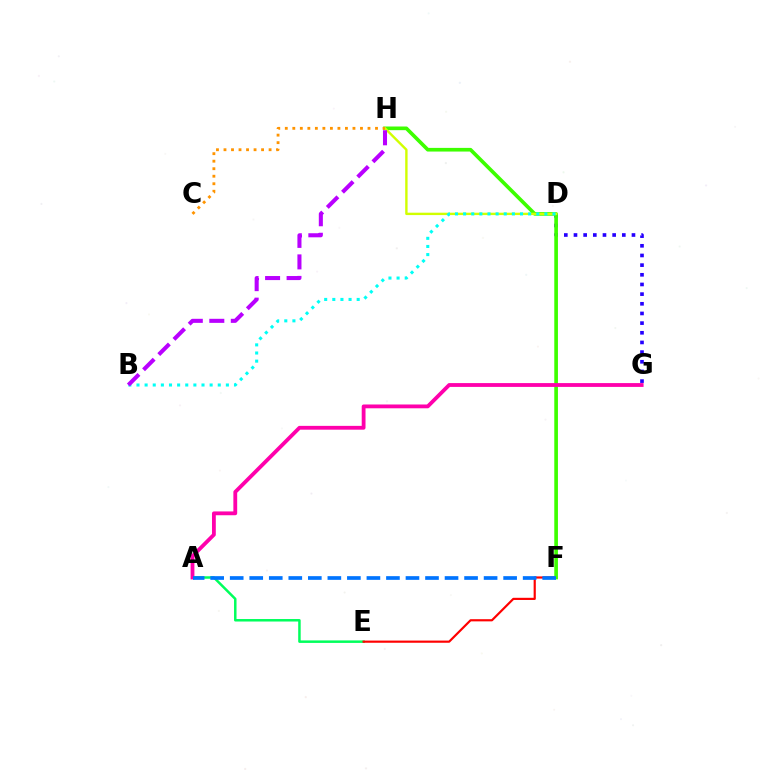{('A', 'E'): [{'color': '#00ff5c', 'line_style': 'solid', 'thickness': 1.8}], ('E', 'F'): [{'color': '#ff0000', 'line_style': 'solid', 'thickness': 1.57}], ('D', 'G'): [{'color': '#2500ff', 'line_style': 'dotted', 'thickness': 2.63}], ('F', 'H'): [{'color': '#3dff00', 'line_style': 'solid', 'thickness': 2.64}], ('A', 'G'): [{'color': '#ff00ac', 'line_style': 'solid', 'thickness': 2.74}], ('D', 'H'): [{'color': '#d1ff00', 'line_style': 'solid', 'thickness': 1.72}], ('B', 'D'): [{'color': '#00fff6', 'line_style': 'dotted', 'thickness': 2.21}], ('C', 'H'): [{'color': '#ff9400', 'line_style': 'dotted', 'thickness': 2.04}], ('B', 'H'): [{'color': '#b900ff', 'line_style': 'dashed', 'thickness': 2.92}], ('A', 'F'): [{'color': '#0074ff', 'line_style': 'dashed', 'thickness': 2.65}]}